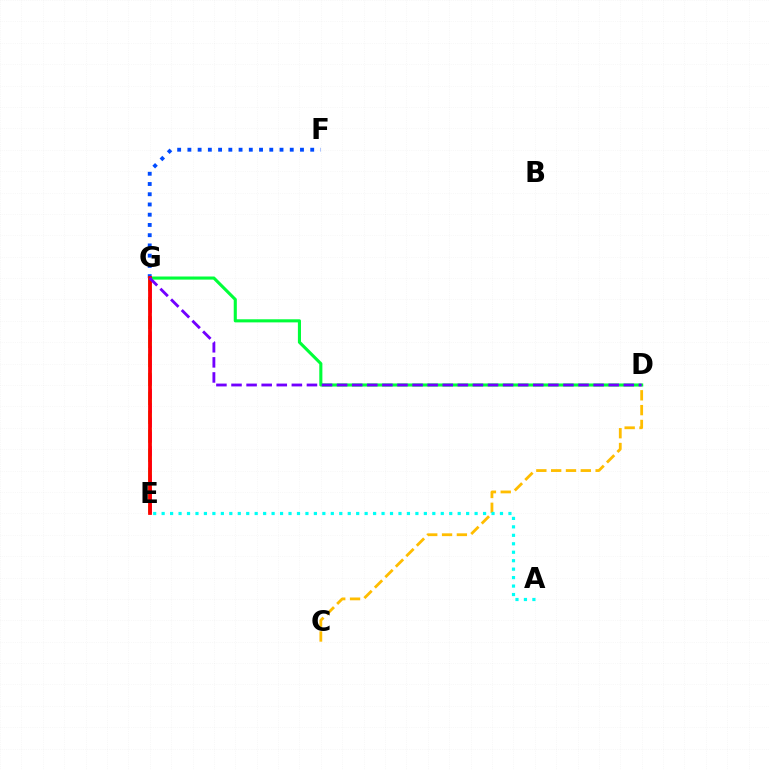{('C', 'D'): [{'color': '#ffbd00', 'line_style': 'dashed', 'thickness': 2.01}], ('D', 'G'): [{'color': '#00ff39', 'line_style': 'solid', 'thickness': 2.23}, {'color': '#7200ff', 'line_style': 'dashed', 'thickness': 2.05}], ('F', 'G'): [{'color': '#004bff', 'line_style': 'dotted', 'thickness': 2.78}], ('A', 'E'): [{'color': '#00fff6', 'line_style': 'dotted', 'thickness': 2.3}], ('E', 'G'): [{'color': '#84ff00', 'line_style': 'dashed', 'thickness': 2.57}, {'color': '#ff00cf', 'line_style': 'dashed', 'thickness': 1.95}, {'color': '#ff0000', 'line_style': 'solid', 'thickness': 2.71}]}